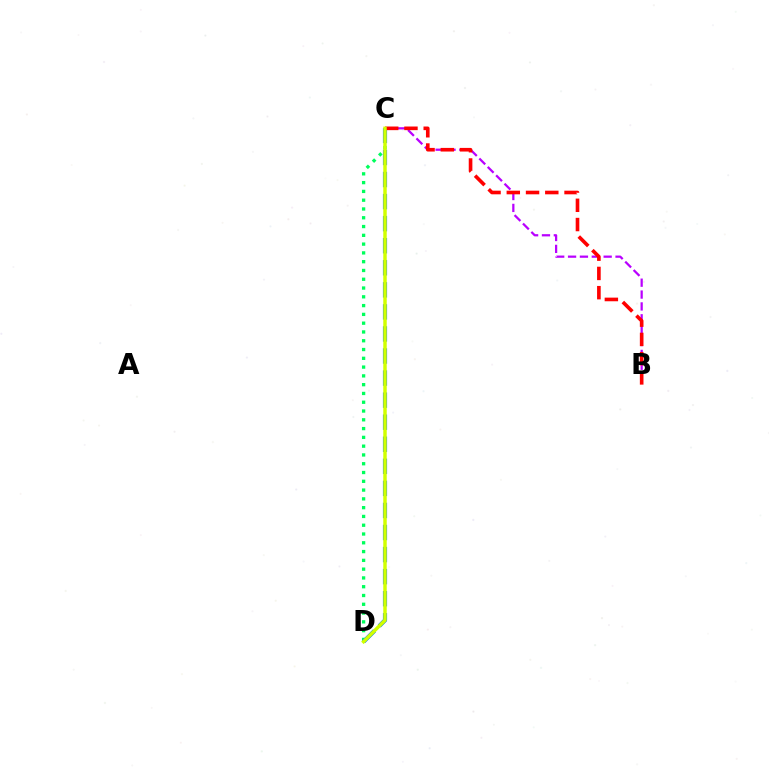{('B', 'C'): [{'color': '#b900ff', 'line_style': 'dashed', 'thickness': 1.61}, {'color': '#ff0000', 'line_style': 'dashed', 'thickness': 2.61}], ('C', 'D'): [{'color': '#00ff5c', 'line_style': 'dotted', 'thickness': 2.39}, {'color': '#0074ff', 'line_style': 'dashed', 'thickness': 3.0}, {'color': '#d1ff00', 'line_style': 'solid', 'thickness': 2.49}]}